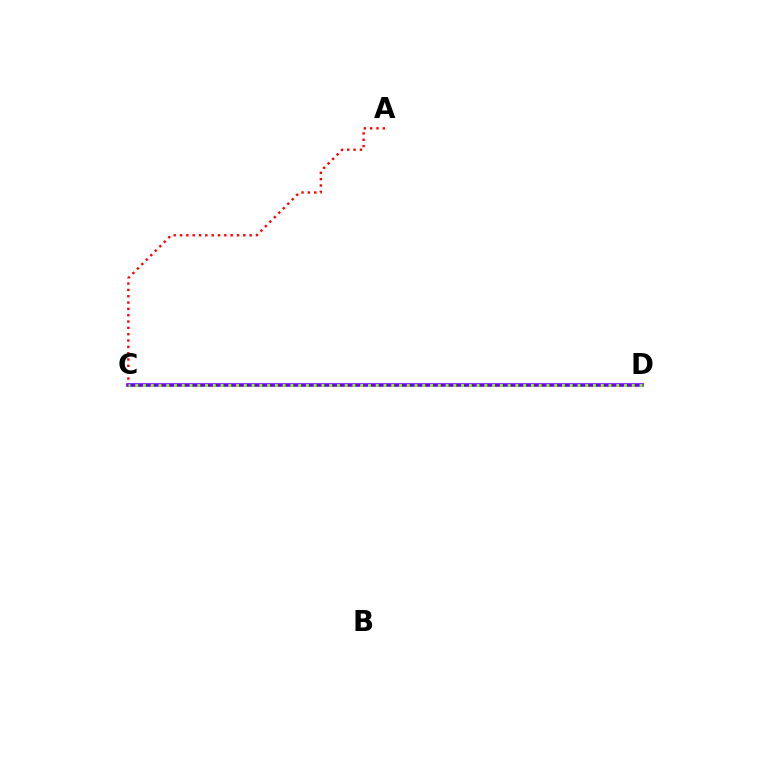{('A', 'C'): [{'color': '#ff0000', 'line_style': 'dotted', 'thickness': 1.72}], ('C', 'D'): [{'color': '#00fff6', 'line_style': 'solid', 'thickness': 1.66}, {'color': '#7200ff', 'line_style': 'solid', 'thickness': 2.59}, {'color': '#84ff00', 'line_style': 'dotted', 'thickness': 2.11}]}